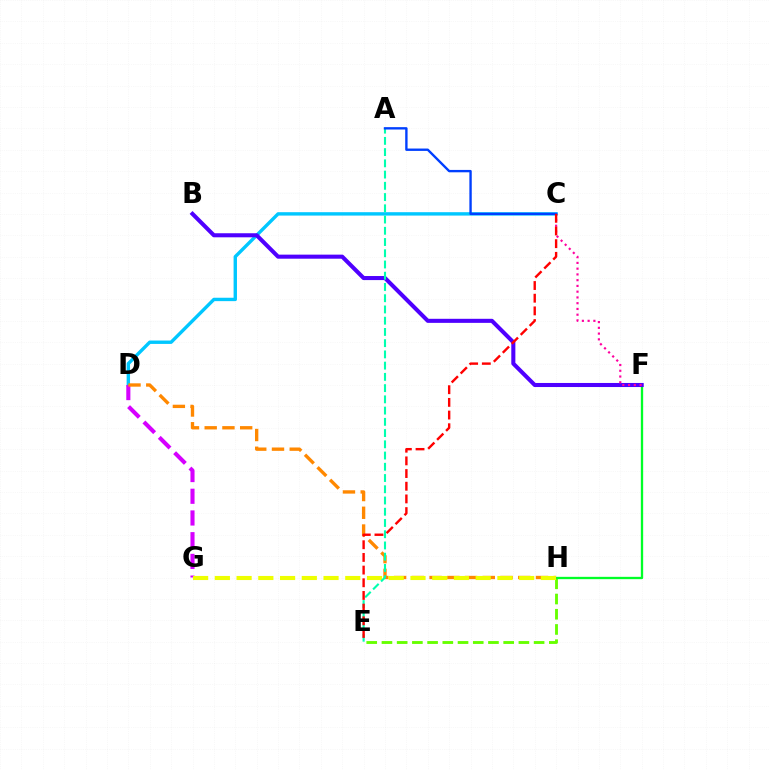{('C', 'D'): [{'color': '#00c7ff', 'line_style': 'solid', 'thickness': 2.44}], ('D', 'G'): [{'color': '#d600ff', 'line_style': 'dashed', 'thickness': 2.95}], ('E', 'H'): [{'color': '#66ff00', 'line_style': 'dashed', 'thickness': 2.07}], ('F', 'H'): [{'color': '#00ff27', 'line_style': 'solid', 'thickness': 1.67}], ('D', 'H'): [{'color': '#ff8800', 'line_style': 'dashed', 'thickness': 2.41}], ('B', 'F'): [{'color': '#4f00ff', 'line_style': 'solid', 'thickness': 2.93}], ('G', 'H'): [{'color': '#eeff00', 'line_style': 'dashed', 'thickness': 2.95}], ('A', 'E'): [{'color': '#00ffaf', 'line_style': 'dashed', 'thickness': 1.53}], ('A', 'C'): [{'color': '#003fff', 'line_style': 'solid', 'thickness': 1.71}], ('C', 'F'): [{'color': '#ff00a0', 'line_style': 'dotted', 'thickness': 1.56}], ('C', 'E'): [{'color': '#ff0000', 'line_style': 'dashed', 'thickness': 1.72}]}